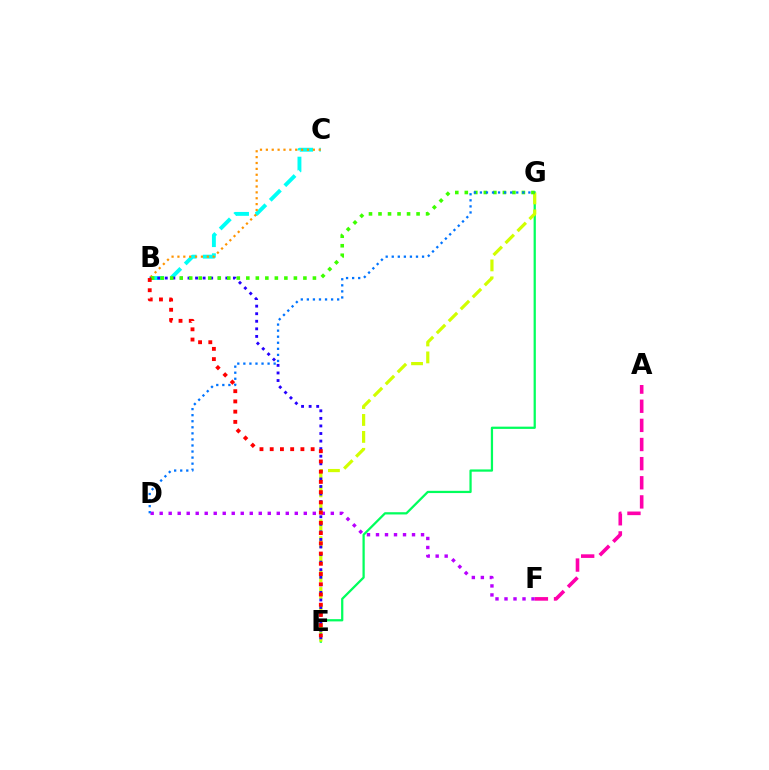{('D', 'F'): [{'color': '#b900ff', 'line_style': 'dotted', 'thickness': 2.45}], ('B', 'C'): [{'color': '#00fff6', 'line_style': 'dashed', 'thickness': 2.81}, {'color': '#ff9400', 'line_style': 'dotted', 'thickness': 1.6}], ('E', 'G'): [{'color': '#00ff5c', 'line_style': 'solid', 'thickness': 1.62}, {'color': '#d1ff00', 'line_style': 'dashed', 'thickness': 2.3}], ('B', 'E'): [{'color': '#2500ff', 'line_style': 'dotted', 'thickness': 2.06}, {'color': '#ff0000', 'line_style': 'dotted', 'thickness': 2.78}], ('A', 'F'): [{'color': '#ff00ac', 'line_style': 'dashed', 'thickness': 2.6}], ('B', 'G'): [{'color': '#3dff00', 'line_style': 'dotted', 'thickness': 2.59}], ('D', 'G'): [{'color': '#0074ff', 'line_style': 'dotted', 'thickness': 1.65}]}